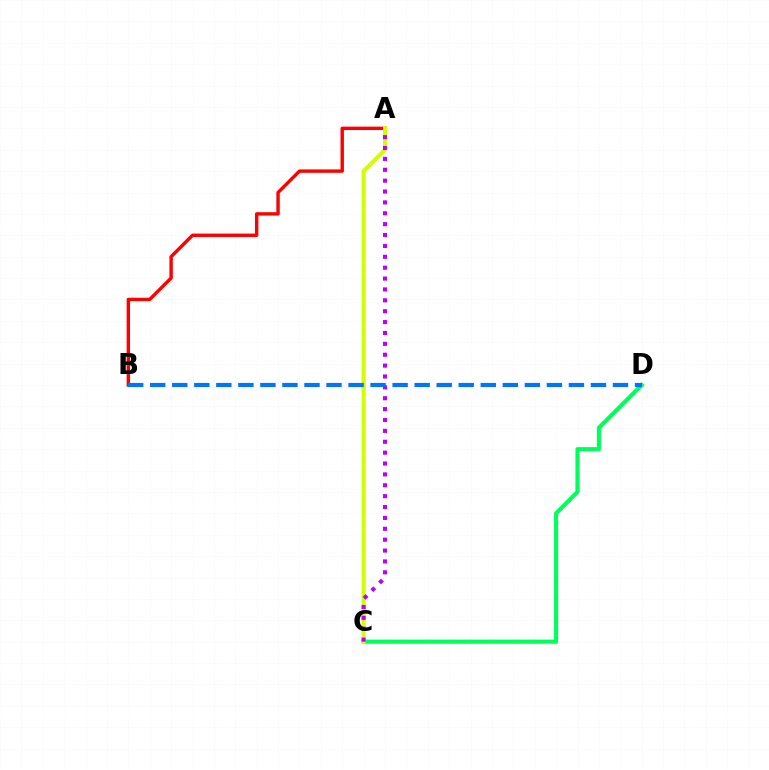{('A', 'B'): [{'color': '#ff0000', 'line_style': 'solid', 'thickness': 2.45}], ('C', 'D'): [{'color': '#00ff5c', 'line_style': 'solid', 'thickness': 2.97}], ('A', 'C'): [{'color': '#d1ff00', 'line_style': 'solid', 'thickness': 2.91}, {'color': '#b900ff', 'line_style': 'dotted', 'thickness': 2.96}], ('B', 'D'): [{'color': '#0074ff', 'line_style': 'dashed', 'thickness': 2.99}]}